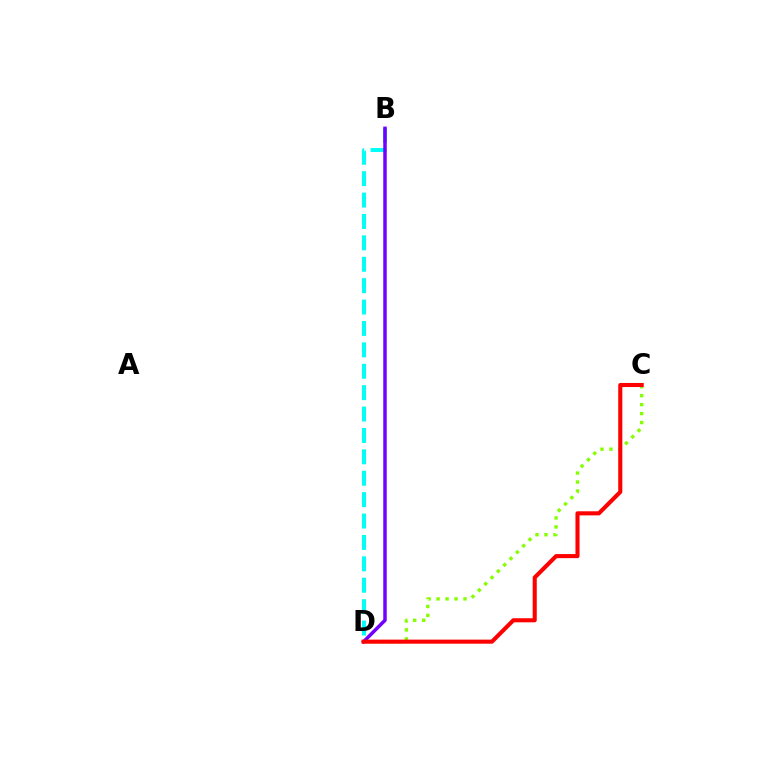{('B', 'D'): [{'color': '#00fff6', 'line_style': 'dashed', 'thickness': 2.91}, {'color': '#7200ff', 'line_style': 'solid', 'thickness': 2.51}], ('C', 'D'): [{'color': '#84ff00', 'line_style': 'dotted', 'thickness': 2.44}, {'color': '#ff0000', 'line_style': 'solid', 'thickness': 2.94}]}